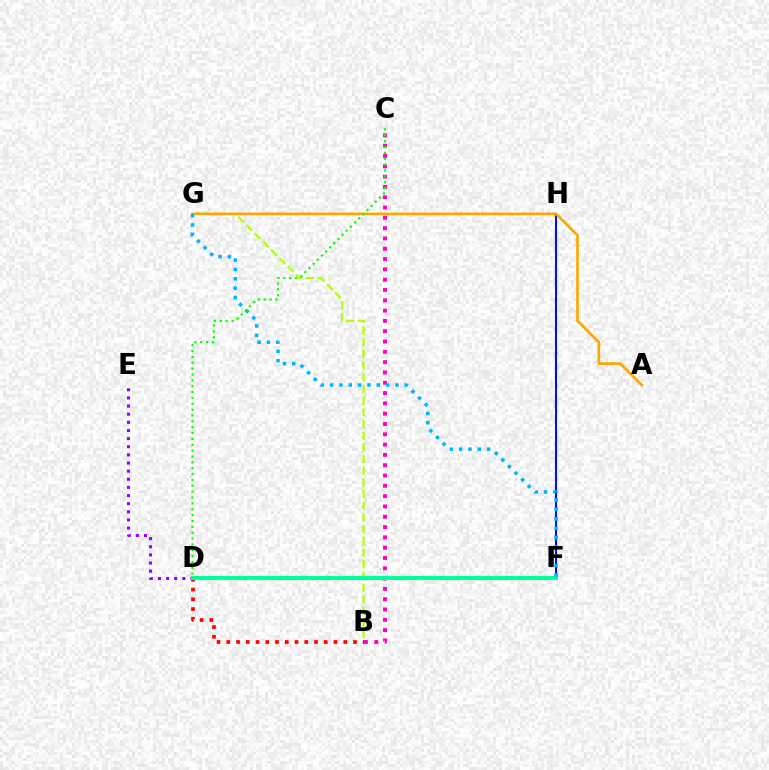{('F', 'H'): [{'color': '#0010ff', 'line_style': 'solid', 'thickness': 1.5}], ('B', 'G'): [{'color': '#b3ff00', 'line_style': 'dashed', 'thickness': 1.59}], ('B', 'C'): [{'color': '#ff00bd', 'line_style': 'dotted', 'thickness': 2.8}], ('B', 'D'): [{'color': '#ff0000', 'line_style': 'dotted', 'thickness': 2.65}], ('A', 'G'): [{'color': '#ffa500', 'line_style': 'solid', 'thickness': 1.9}], ('D', 'E'): [{'color': '#9b00ff', 'line_style': 'dotted', 'thickness': 2.21}], ('D', 'F'): [{'color': '#00ff9d', 'line_style': 'solid', 'thickness': 2.96}], ('F', 'G'): [{'color': '#00b5ff', 'line_style': 'dotted', 'thickness': 2.54}], ('C', 'D'): [{'color': '#08ff00', 'line_style': 'dotted', 'thickness': 1.59}]}